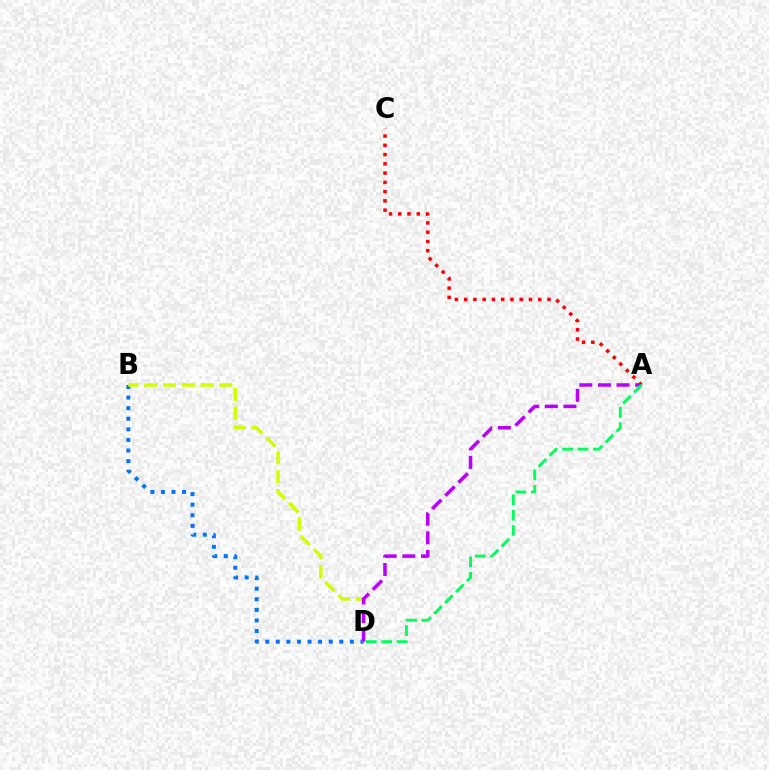{('B', 'D'): [{'color': '#0074ff', 'line_style': 'dotted', 'thickness': 2.88}, {'color': '#d1ff00', 'line_style': 'dashed', 'thickness': 2.55}], ('A', 'C'): [{'color': '#ff0000', 'line_style': 'dotted', 'thickness': 2.52}], ('A', 'D'): [{'color': '#b900ff', 'line_style': 'dashed', 'thickness': 2.53}, {'color': '#00ff5c', 'line_style': 'dashed', 'thickness': 2.09}]}